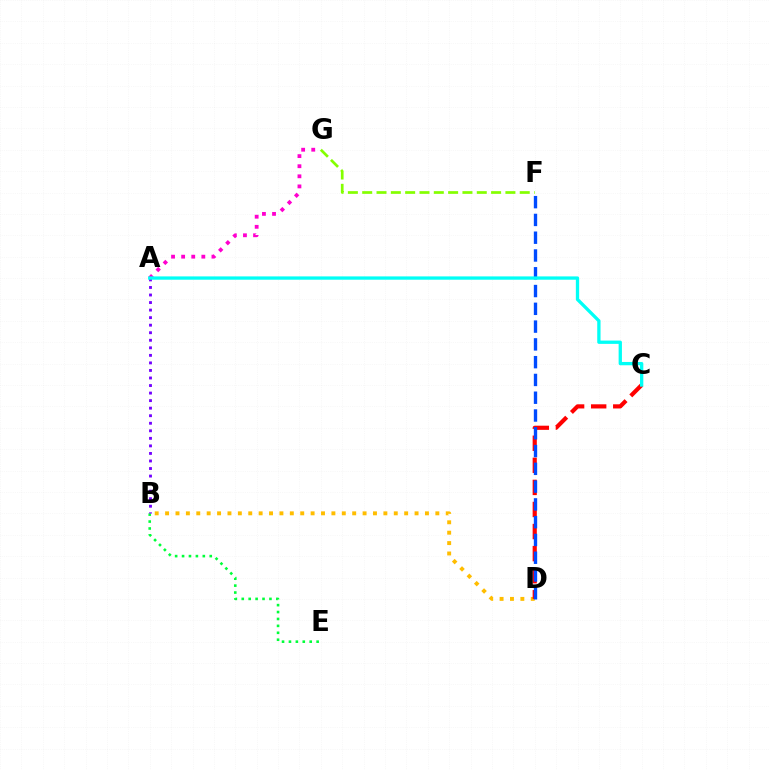{('A', 'G'): [{'color': '#ff00cf', 'line_style': 'dotted', 'thickness': 2.74}], ('F', 'G'): [{'color': '#84ff00', 'line_style': 'dashed', 'thickness': 1.95}], ('B', 'E'): [{'color': '#00ff39', 'line_style': 'dotted', 'thickness': 1.88}], ('B', 'D'): [{'color': '#ffbd00', 'line_style': 'dotted', 'thickness': 2.82}], ('C', 'D'): [{'color': '#ff0000', 'line_style': 'dashed', 'thickness': 3.0}], ('A', 'B'): [{'color': '#7200ff', 'line_style': 'dotted', 'thickness': 2.05}], ('D', 'F'): [{'color': '#004bff', 'line_style': 'dashed', 'thickness': 2.42}], ('A', 'C'): [{'color': '#00fff6', 'line_style': 'solid', 'thickness': 2.38}]}